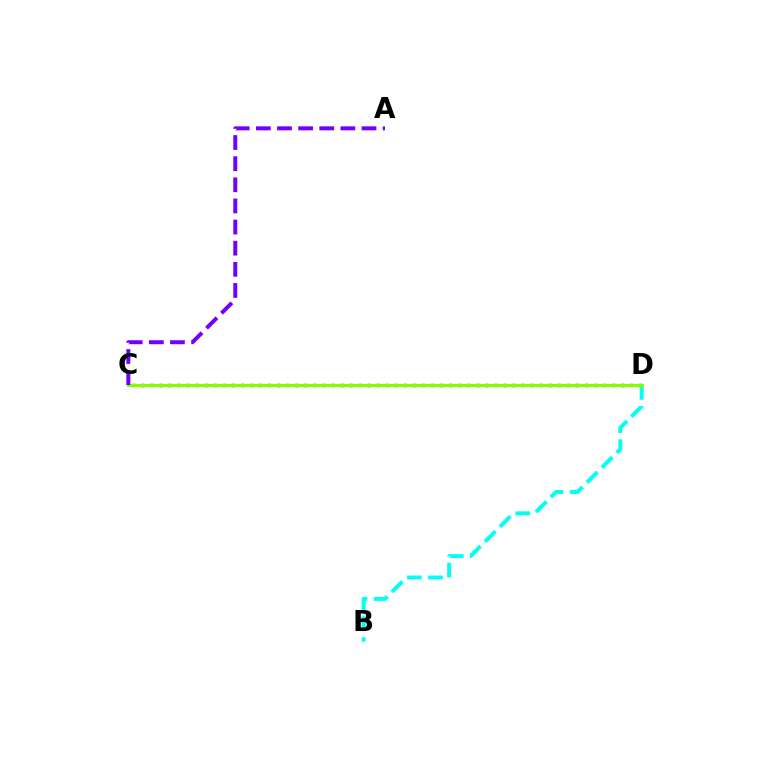{('C', 'D'): [{'color': '#ff0000', 'line_style': 'dotted', 'thickness': 2.46}, {'color': '#84ff00', 'line_style': 'solid', 'thickness': 2.27}], ('B', 'D'): [{'color': '#00fff6', 'line_style': 'dashed', 'thickness': 2.86}], ('A', 'C'): [{'color': '#7200ff', 'line_style': 'dashed', 'thickness': 2.87}]}